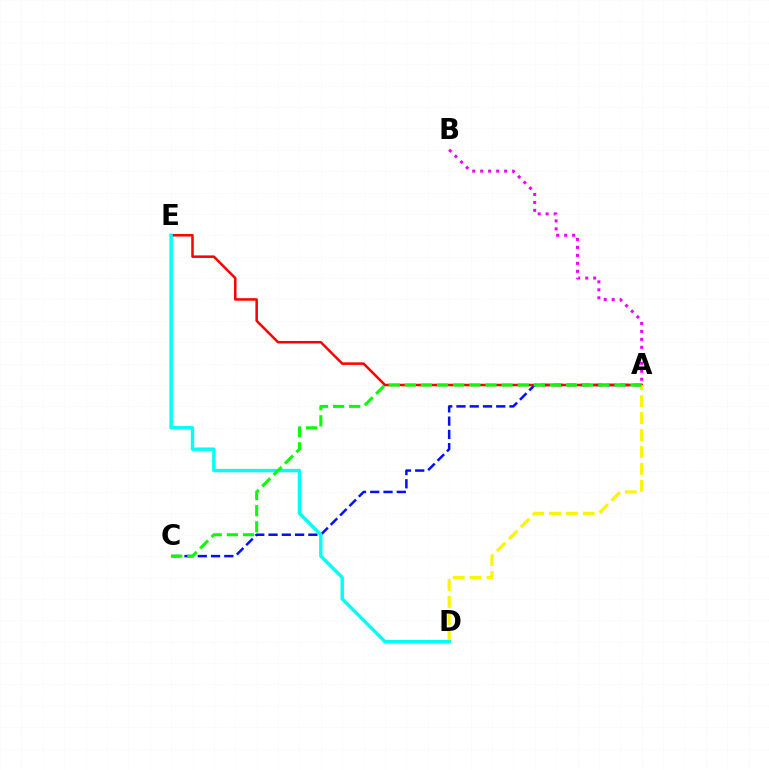{('A', 'C'): [{'color': '#0010ff', 'line_style': 'dashed', 'thickness': 1.8}, {'color': '#08ff00', 'line_style': 'dashed', 'thickness': 2.19}], ('A', 'E'): [{'color': '#ff0000', 'line_style': 'solid', 'thickness': 1.82}], ('A', 'B'): [{'color': '#ee00ff', 'line_style': 'dotted', 'thickness': 2.17}], ('A', 'D'): [{'color': '#fcf500', 'line_style': 'dashed', 'thickness': 2.3}], ('D', 'E'): [{'color': '#00fff6', 'line_style': 'solid', 'thickness': 2.45}]}